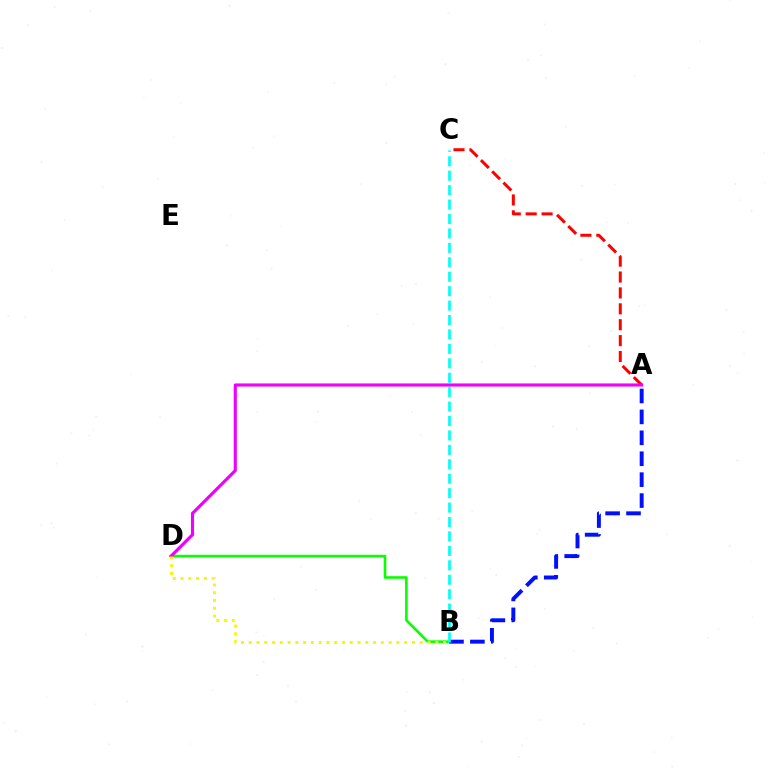{('B', 'D'): [{'color': '#08ff00', 'line_style': 'solid', 'thickness': 1.89}, {'color': '#fcf500', 'line_style': 'dotted', 'thickness': 2.11}], ('A', 'C'): [{'color': '#ff0000', 'line_style': 'dashed', 'thickness': 2.16}], ('A', 'D'): [{'color': '#ee00ff', 'line_style': 'solid', 'thickness': 2.26}], ('A', 'B'): [{'color': '#0010ff', 'line_style': 'dashed', 'thickness': 2.84}], ('B', 'C'): [{'color': '#00fff6', 'line_style': 'dashed', 'thickness': 1.96}]}